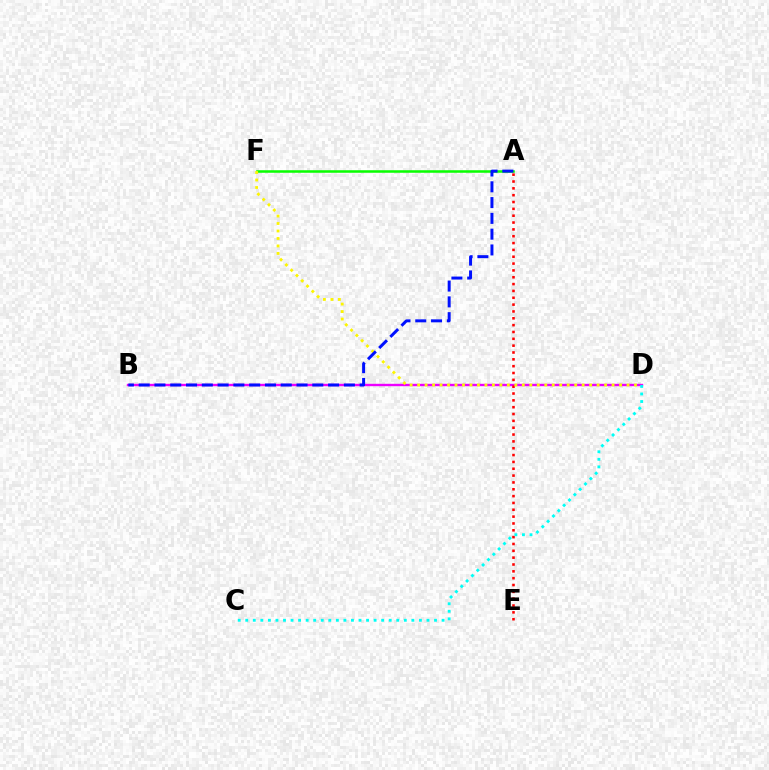{('B', 'D'): [{'color': '#ee00ff', 'line_style': 'solid', 'thickness': 1.72}], ('A', 'F'): [{'color': '#08ff00', 'line_style': 'solid', 'thickness': 1.82}], ('A', 'E'): [{'color': '#ff0000', 'line_style': 'dotted', 'thickness': 1.86}], ('D', 'F'): [{'color': '#fcf500', 'line_style': 'dotted', 'thickness': 2.03}], ('A', 'B'): [{'color': '#0010ff', 'line_style': 'dashed', 'thickness': 2.14}], ('C', 'D'): [{'color': '#00fff6', 'line_style': 'dotted', 'thickness': 2.05}]}